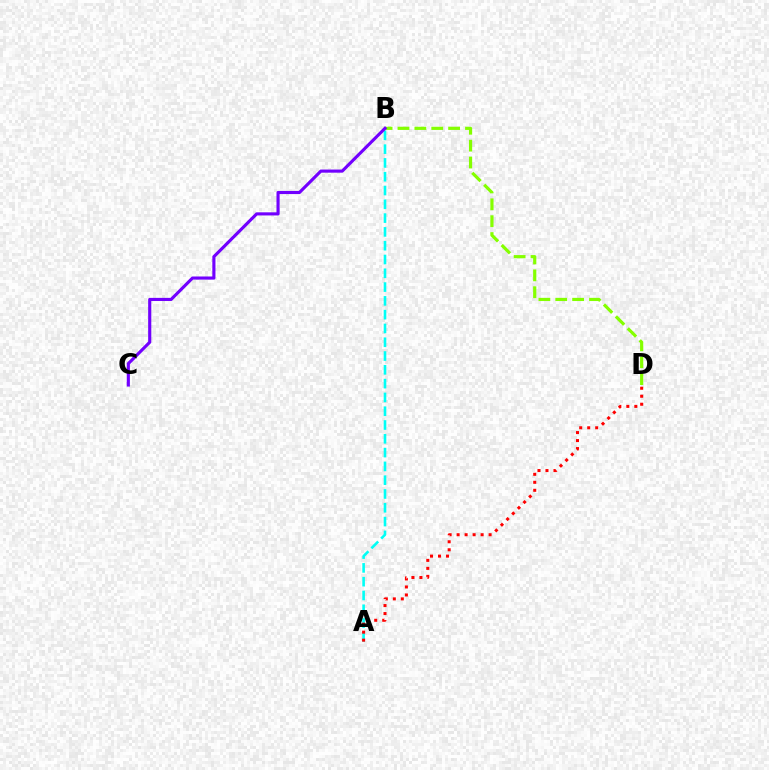{('A', 'B'): [{'color': '#00fff6', 'line_style': 'dashed', 'thickness': 1.87}], ('B', 'D'): [{'color': '#84ff00', 'line_style': 'dashed', 'thickness': 2.29}], ('B', 'C'): [{'color': '#7200ff', 'line_style': 'solid', 'thickness': 2.25}], ('A', 'D'): [{'color': '#ff0000', 'line_style': 'dotted', 'thickness': 2.17}]}